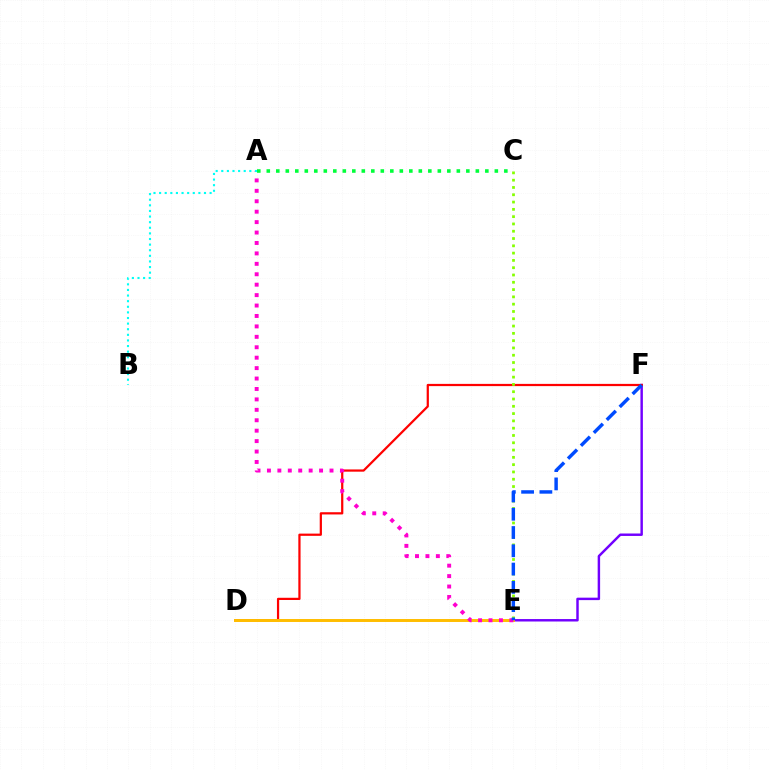{('E', 'F'): [{'color': '#7200ff', 'line_style': 'solid', 'thickness': 1.76}, {'color': '#004bff', 'line_style': 'dashed', 'thickness': 2.48}], ('D', 'F'): [{'color': '#ff0000', 'line_style': 'solid', 'thickness': 1.6}], ('D', 'E'): [{'color': '#ffbd00', 'line_style': 'solid', 'thickness': 2.12}], ('A', 'E'): [{'color': '#ff00cf', 'line_style': 'dotted', 'thickness': 2.83}], ('A', 'C'): [{'color': '#00ff39', 'line_style': 'dotted', 'thickness': 2.58}], ('A', 'B'): [{'color': '#00fff6', 'line_style': 'dotted', 'thickness': 1.52}], ('C', 'E'): [{'color': '#84ff00', 'line_style': 'dotted', 'thickness': 1.98}]}